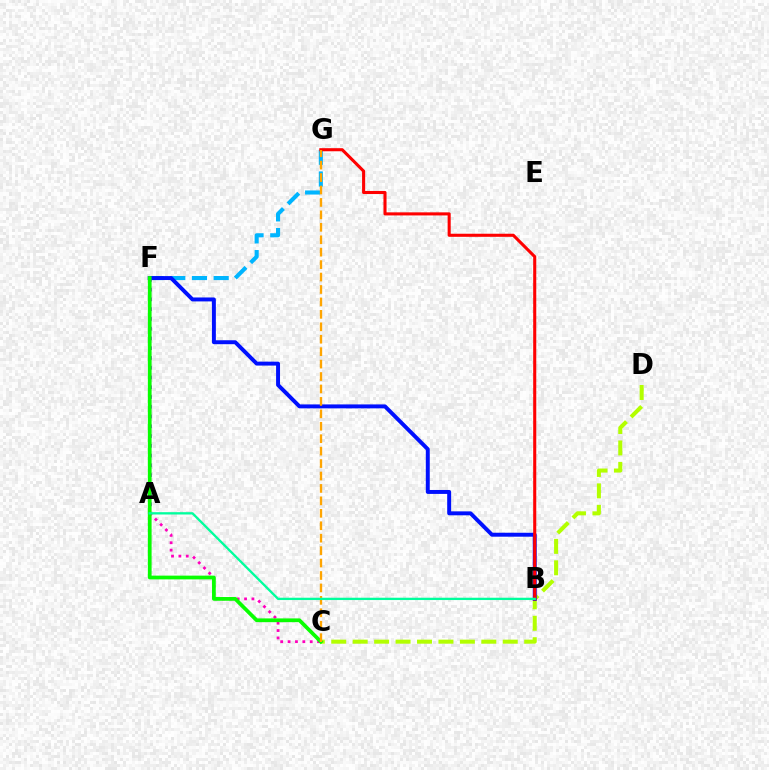{('F', 'G'): [{'color': '#00b5ff', 'line_style': 'dashed', 'thickness': 2.95}], ('C', 'D'): [{'color': '#b3ff00', 'line_style': 'dashed', 'thickness': 2.91}], ('A', 'F'): [{'color': '#9b00ff', 'line_style': 'dotted', 'thickness': 2.65}], ('B', 'F'): [{'color': '#0010ff', 'line_style': 'solid', 'thickness': 2.84}], ('A', 'C'): [{'color': '#ff00bd', 'line_style': 'dotted', 'thickness': 2.0}], ('C', 'F'): [{'color': '#08ff00', 'line_style': 'solid', 'thickness': 2.7}], ('B', 'G'): [{'color': '#ff0000', 'line_style': 'solid', 'thickness': 2.22}], ('C', 'G'): [{'color': '#ffa500', 'line_style': 'dashed', 'thickness': 1.69}], ('A', 'B'): [{'color': '#00ff9d', 'line_style': 'solid', 'thickness': 1.67}]}